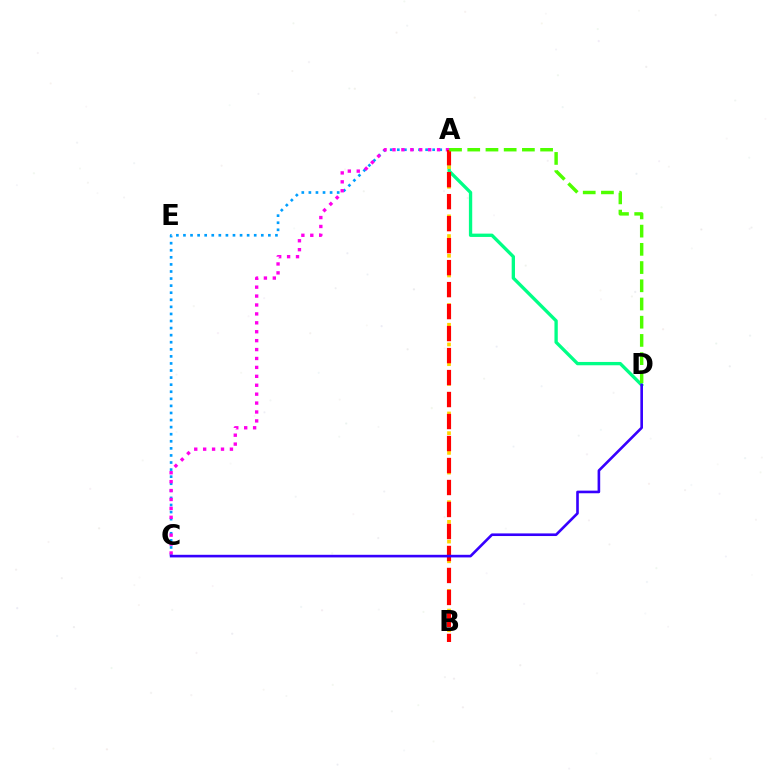{('A', 'C'): [{'color': '#009eff', 'line_style': 'dotted', 'thickness': 1.92}, {'color': '#ff00ed', 'line_style': 'dotted', 'thickness': 2.42}], ('A', 'D'): [{'color': '#00ff86', 'line_style': 'solid', 'thickness': 2.39}, {'color': '#4fff00', 'line_style': 'dashed', 'thickness': 2.47}], ('A', 'B'): [{'color': '#ffd500', 'line_style': 'dotted', 'thickness': 2.68}, {'color': '#ff0000', 'line_style': 'dashed', 'thickness': 2.99}], ('C', 'D'): [{'color': '#3700ff', 'line_style': 'solid', 'thickness': 1.89}]}